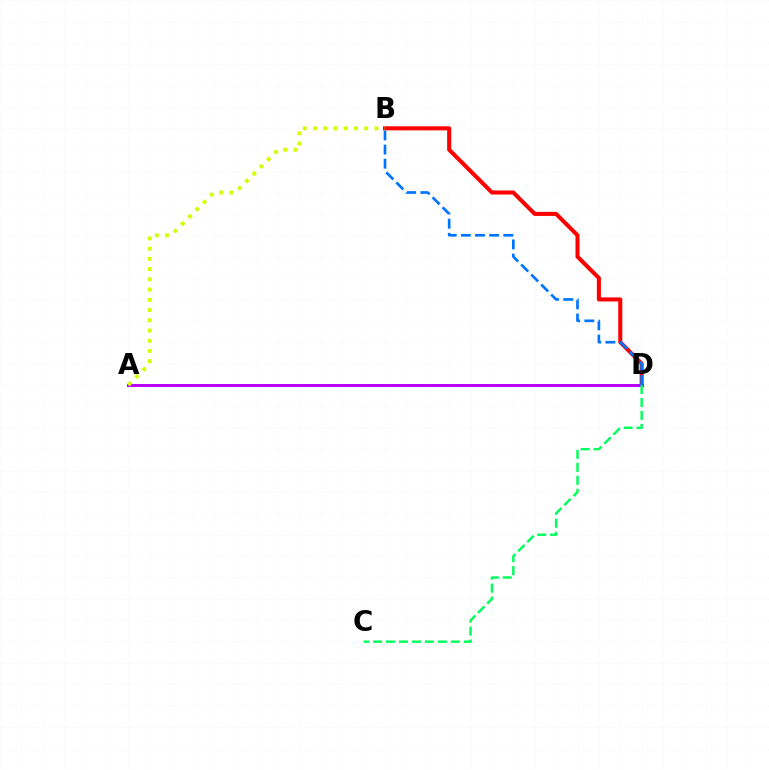{('B', 'D'): [{'color': '#ff0000', 'line_style': 'solid', 'thickness': 2.92}, {'color': '#0074ff', 'line_style': 'dashed', 'thickness': 1.92}], ('A', 'D'): [{'color': '#b900ff', 'line_style': 'solid', 'thickness': 2.12}], ('C', 'D'): [{'color': '#00ff5c', 'line_style': 'dashed', 'thickness': 1.76}], ('A', 'B'): [{'color': '#d1ff00', 'line_style': 'dotted', 'thickness': 2.78}]}